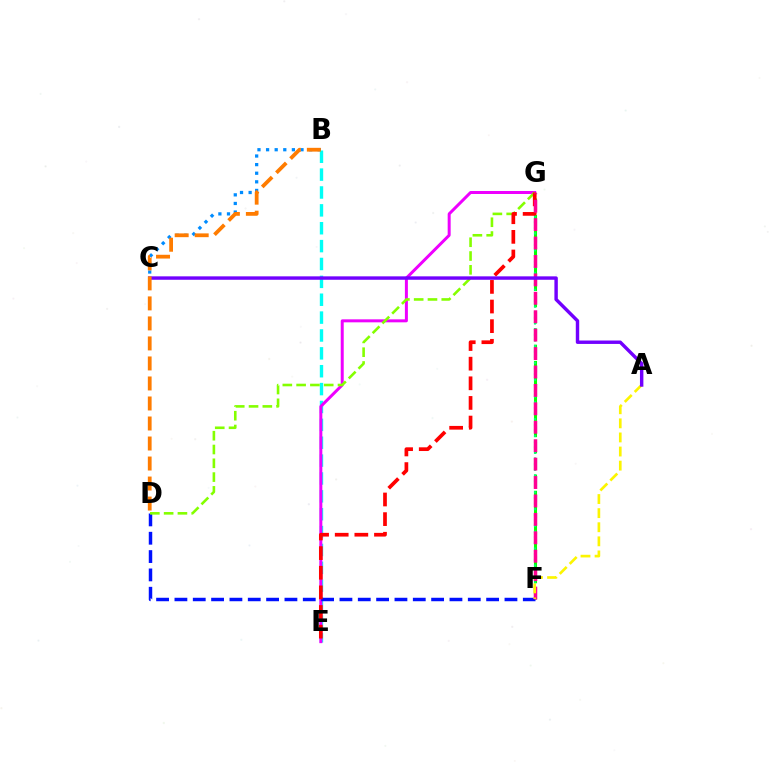{('F', 'G'): [{'color': '#08ff00', 'line_style': 'dashed', 'thickness': 2.21}, {'color': '#00ff74', 'line_style': 'dotted', 'thickness': 1.53}, {'color': '#ff0094', 'line_style': 'dashed', 'thickness': 2.5}], ('B', 'C'): [{'color': '#008cff', 'line_style': 'dotted', 'thickness': 2.34}], ('B', 'E'): [{'color': '#00fff6', 'line_style': 'dashed', 'thickness': 2.43}], ('E', 'G'): [{'color': '#ee00ff', 'line_style': 'solid', 'thickness': 2.15}, {'color': '#ff0000', 'line_style': 'dashed', 'thickness': 2.67}], ('D', 'F'): [{'color': '#0010ff', 'line_style': 'dashed', 'thickness': 2.49}], ('D', 'G'): [{'color': '#84ff00', 'line_style': 'dashed', 'thickness': 1.87}], ('A', 'F'): [{'color': '#fcf500', 'line_style': 'dashed', 'thickness': 1.91}], ('A', 'C'): [{'color': '#7200ff', 'line_style': 'solid', 'thickness': 2.46}], ('B', 'D'): [{'color': '#ff7c00', 'line_style': 'dashed', 'thickness': 2.72}]}